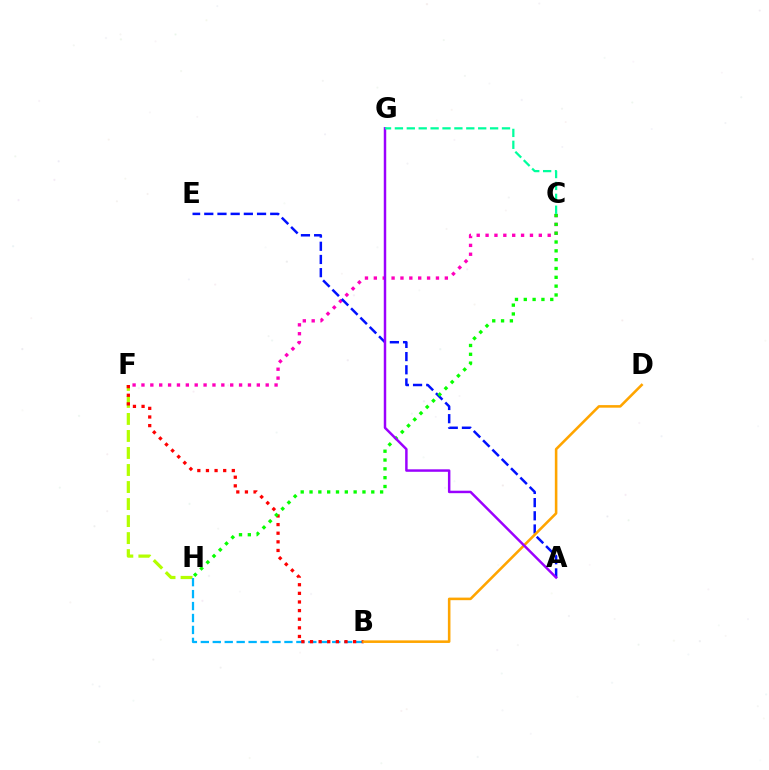{('F', 'H'): [{'color': '#b3ff00', 'line_style': 'dashed', 'thickness': 2.31}], ('B', 'H'): [{'color': '#00b5ff', 'line_style': 'dashed', 'thickness': 1.62}], ('C', 'F'): [{'color': '#ff00bd', 'line_style': 'dotted', 'thickness': 2.41}], ('B', 'F'): [{'color': '#ff0000', 'line_style': 'dotted', 'thickness': 2.34}], ('A', 'E'): [{'color': '#0010ff', 'line_style': 'dashed', 'thickness': 1.79}], ('B', 'D'): [{'color': '#ffa500', 'line_style': 'solid', 'thickness': 1.85}], ('C', 'H'): [{'color': '#08ff00', 'line_style': 'dotted', 'thickness': 2.4}], ('A', 'G'): [{'color': '#9b00ff', 'line_style': 'solid', 'thickness': 1.78}], ('C', 'G'): [{'color': '#00ff9d', 'line_style': 'dashed', 'thickness': 1.62}]}